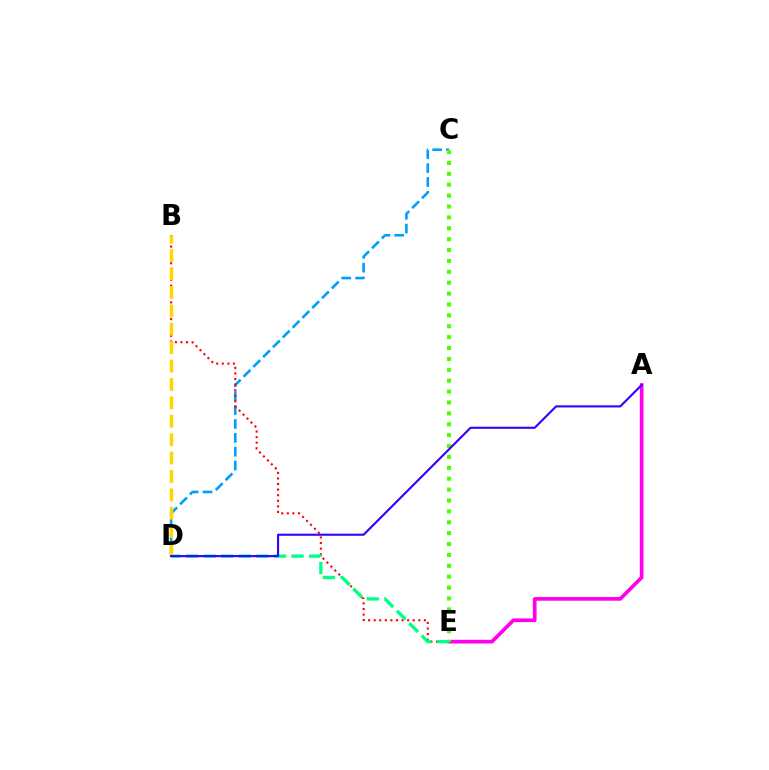{('A', 'E'): [{'color': '#ff00ed', 'line_style': 'solid', 'thickness': 2.66}], ('C', 'D'): [{'color': '#009eff', 'line_style': 'dashed', 'thickness': 1.88}], ('C', 'E'): [{'color': '#4fff00', 'line_style': 'dotted', 'thickness': 2.96}], ('B', 'E'): [{'color': '#ff0000', 'line_style': 'dotted', 'thickness': 1.52}], ('D', 'E'): [{'color': '#00ff86', 'line_style': 'dashed', 'thickness': 2.39}], ('B', 'D'): [{'color': '#ffd500', 'line_style': 'dashed', 'thickness': 2.5}], ('A', 'D'): [{'color': '#3700ff', 'line_style': 'solid', 'thickness': 1.53}]}